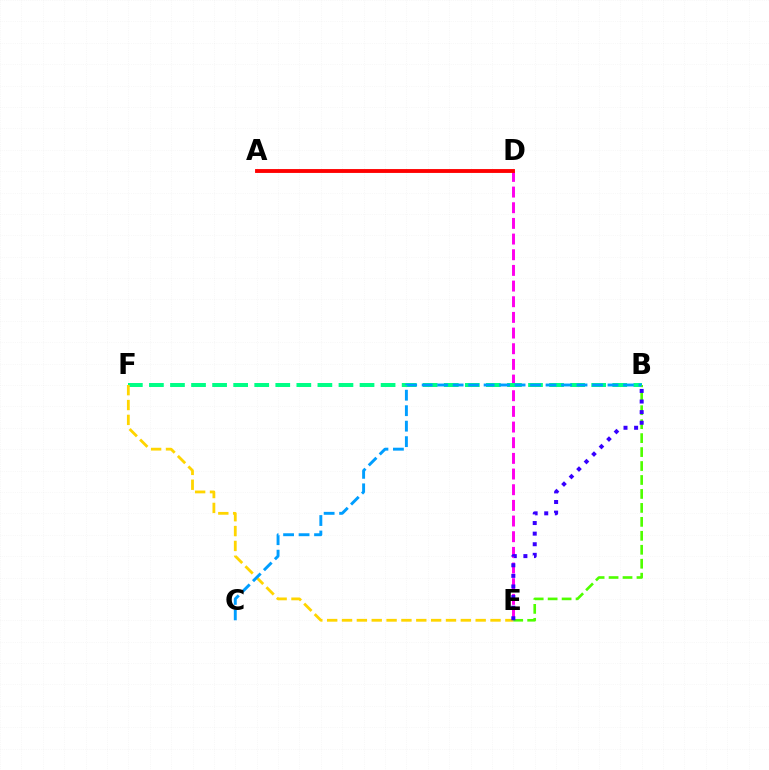{('D', 'E'): [{'color': '#ff00ed', 'line_style': 'dashed', 'thickness': 2.13}], ('B', 'F'): [{'color': '#00ff86', 'line_style': 'dashed', 'thickness': 2.86}], ('E', 'F'): [{'color': '#ffd500', 'line_style': 'dashed', 'thickness': 2.02}], ('B', 'E'): [{'color': '#4fff00', 'line_style': 'dashed', 'thickness': 1.9}, {'color': '#3700ff', 'line_style': 'dotted', 'thickness': 2.88}], ('A', 'D'): [{'color': '#ff0000', 'line_style': 'solid', 'thickness': 2.78}], ('B', 'C'): [{'color': '#009eff', 'line_style': 'dashed', 'thickness': 2.1}]}